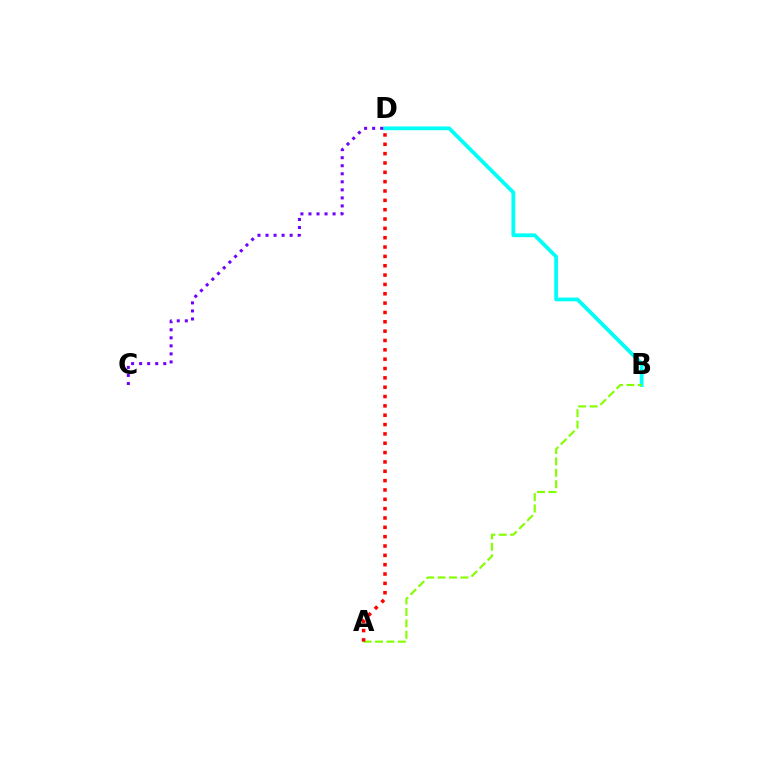{('B', 'D'): [{'color': '#00fff6', 'line_style': 'solid', 'thickness': 2.71}], ('A', 'B'): [{'color': '#84ff00', 'line_style': 'dashed', 'thickness': 1.55}], ('C', 'D'): [{'color': '#7200ff', 'line_style': 'dotted', 'thickness': 2.18}], ('A', 'D'): [{'color': '#ff0000', 'line_style': 'dotted', 'thickness': 2.54}]}